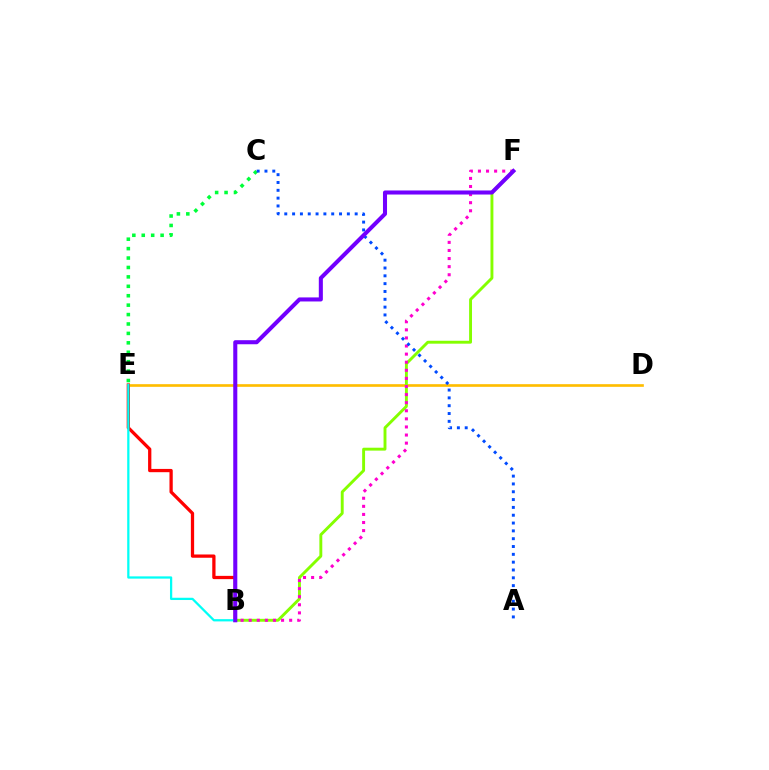{('C', 'E'): [{'color': '#00ff39', 'line_style': 'dotted', 'thickness': 2.56}], ('D', 'E'): [{'color': '#ffbd00', 'line_style': 'solid', 'thickness': 1.92}], ('B', 'F'): [{'color': '#84ff00', 'line_style': 'solid', 'thickness': 2.09}, {'color': '#ff00cf', 'line_style': 'dotted', 'thickness': 2.2}, {'color': '#7200ff', 'line_style': 'solid', 'thickness': 2.92}], ('B', 'E'): [{'color': '#ff0000', 'line_style': 'solid', 'thickness': 2.35}, {'color': '#00fff6', 'line_style': 'solid', 'thickness': 1.63}], ('A', 'C'): [{'color': '#004bff', 'line_style': 'dotted', 'thickness': 2.13}]}